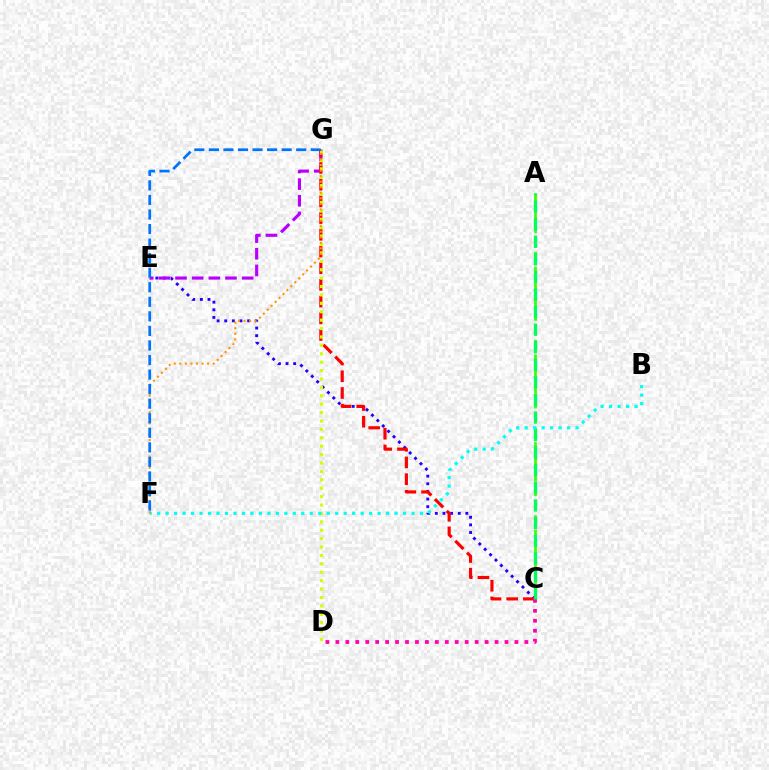{('C', 'E'): [{'color': '#2500ff', 'line_style': 'dotted', 'thickness': 2.07}], ('A', 'C'): [{'color': '#3dff00', 'line_style': 'dashed', 'thickness': 1.99}, {'color': '#00ff5c', 'line_style': 'dashed', 'thickness': 2.39}], ('E', 'G'): [{'color': '#b900ff', 'line_style': 'dashed', 'thickness': 2.26}], ('C', 'G'): [{'color': '#ff0000', 'line_style': 'dashed', 'thickness': 2.27}], ('D', 'G'): [{'color': '#d1ff00', 'line_style': 'dotted', 'thickness': 2.28}], ('C', 'D'): [{'color': '#ff00ac', 'line_style': 'dotted', 'thickness': 2.7}], ('B', 'F'): [{'color': '#00fff6', 'line_style': 'dotted', 'thickness': 2.3}], ('F', 'G'): [{'color': '#ff9400', 'line_style': 'dotted', 'thickness': 1.51}, {'color': '#0074ff', 'line_style': 'dashed', 'thickness': 1.98}]}